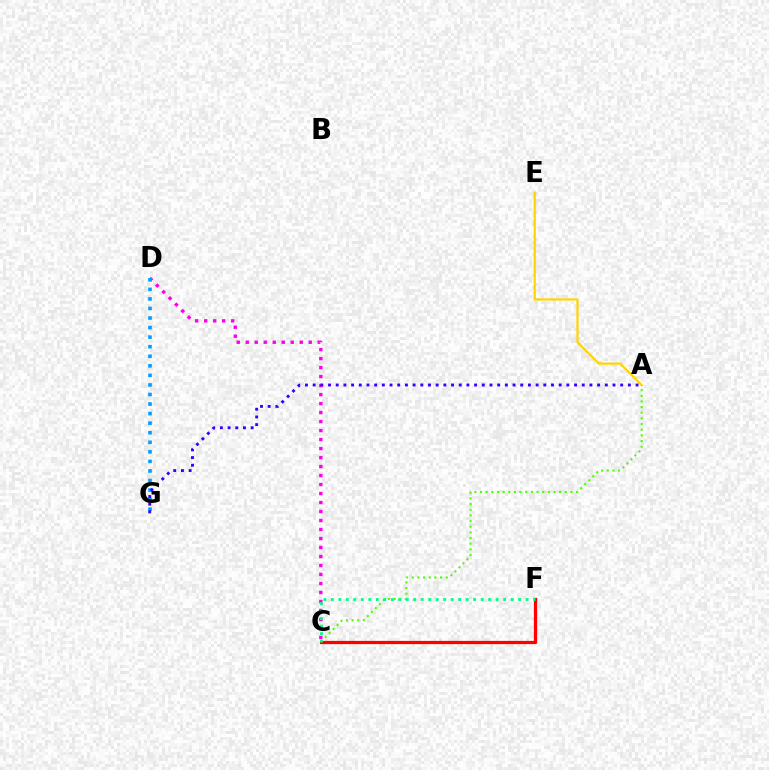{('A', 'E'): [{'color': '#ffd500', 'line_style': 'solid', 'thickness': 1.59}], ('A', 'C'): [{'color': '#4fff00', 'line_style': 'dotted', 'thickness': 1.54}], ('C', 'D'): [{'color': '#ff00ed', 'line_style': 'dotted', 'thickness': 2.44}], ('D', 'G'): [{'color': '#009eff', 'line_style': 'dotted', 'thickness': 2.6}], ('C', 'F'): [{'color': '#ff0000', 'line_style': 'solid', 'thickness': 2.33}, {'color': '#00ff86', 'line_style': 'dotted', 'thickness': 2.04}], ('A', 'G'): [{'color': '#3700ff', 'line_style': 'dotted', 'thickness': 2.09}]}